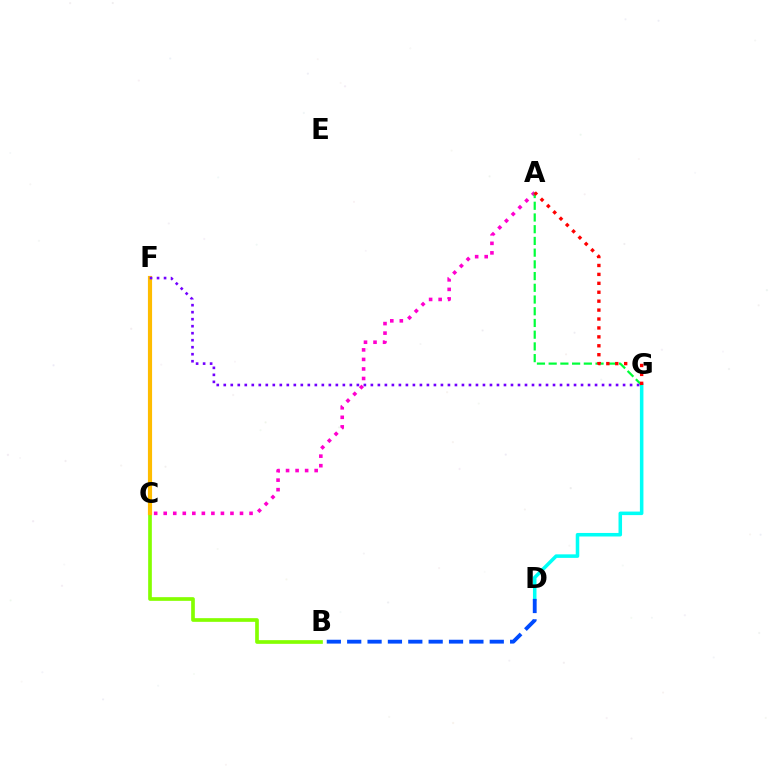{('B', 'C'): [{'color': '#84ff00', 'line_style': 'solid', 'thickness': 2.65}], ('A', 'C'): [{'color': '#ff00cf', 'line_style': 'dotted', 'thickness': 2.59}], ('C', 'F'): [{'color': '#ffbd00', 'line_style': 'solid', 'thickness': 2.99}], ('D', 'G'): [{'color': '#00fff6', 'line_style': 'solid', 'thickness': 2.55}], ('B', 'D'): [{'color': '#004bff', 'line_style': 'dashed', 'thickness': 2.77}], ('A', 'G'): [{'color': '#00ff39', 'line_style': 'dashed', 'thickness': 1.59}, {'color': '#ff0000', 'line_style': 'dotted', 'thickness': 2.42}], ('F', 'G'): [{'color': '#7200ff', 'line_style': 'dotted', 'thickness': 1.9}]}